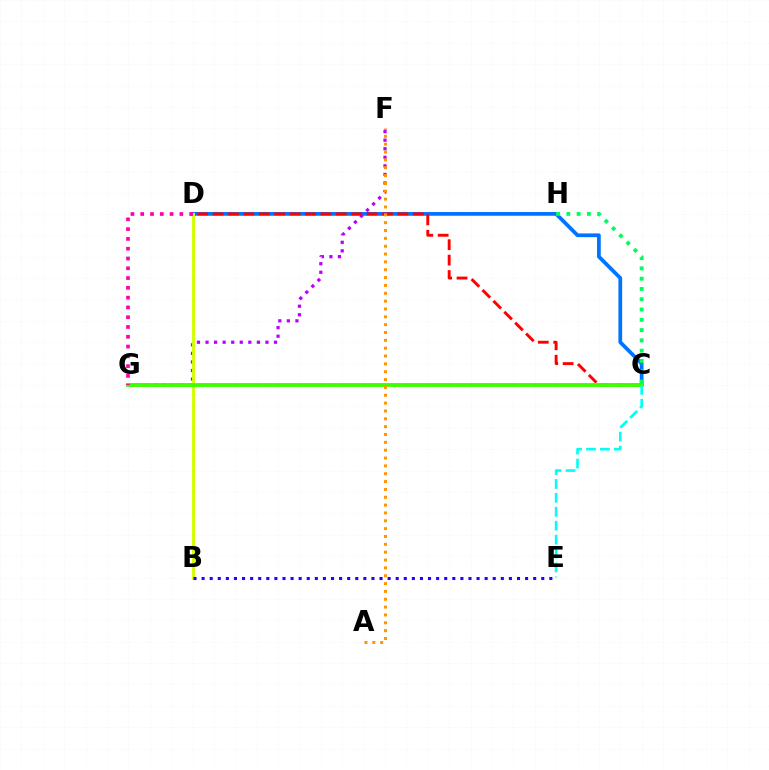{('C', 'D'): [{'color': '#0074ff', 'line_style': 'solid', 'thickness': 2.69}, {'color': '#ff0000', 'line_style': 'dashed', 'thickness': 2.09}], ('F', 'G'): [{'color': '#b900ff', 'line_style': 'dotted', 'thickness': 2.33}], ('B', 'D'): [{'color': '#d1ff00', 'line_style': 'solid', 'thickness': 2.09}], ('C', 'G'): [{'color': '#3dff00', 'line_style': 'solid', 'thickness': 2.78}], ('C', 'E'): [{'color': '#00fff6', 'line_style': 'dashed', 'thickness': 1.89}], ('B', 'E'): [{'color': '#2500ff', 'line_style': 'dotted', 'thickness': 2.2}], ('D', 'G'): [{'color': '#ff00ac', 'line_style': 'dotted', 'thickness': 2.66}], ('C', 'H'): [{'color': '#00ff5c', 'line_style': 'dotted', 'thickness': 2.79}], ('A', 'F'): [{'color': '#ff9400', 'line_style': 'dotted', 'thickness': 2.13}]}